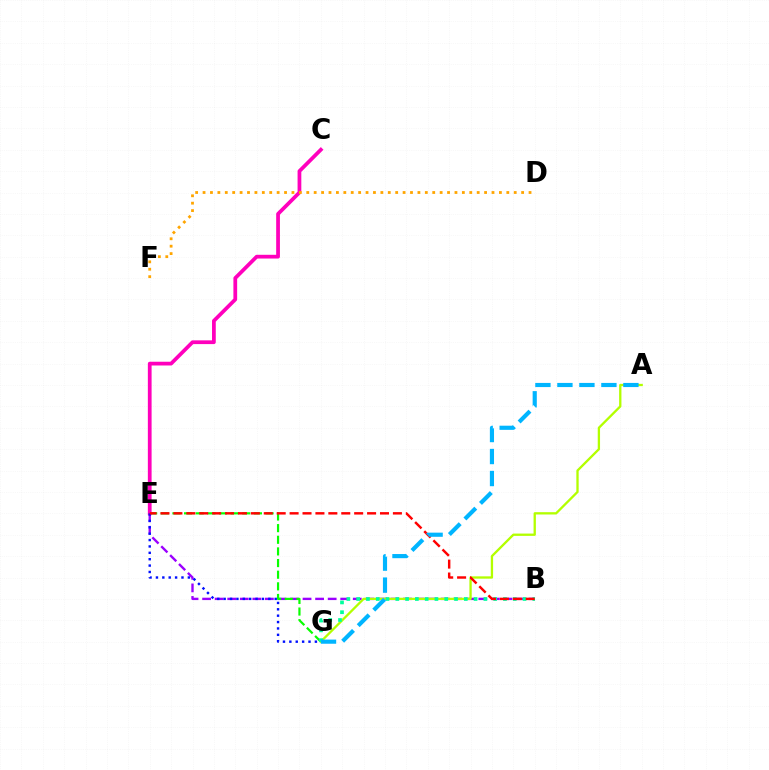{('B', 'E'): [{'color': '#9b00ff', 'line_style': 'dashed', 'thickness': 1.71}, {'color': '#ff0000', 'line_style': 'dashed', 'thickness': 1.75}], ('E', 'G'): [{'color': '#08ff00', 'line_style': 'dashed', 'thickness': 1.58}, {'color': '#0010ff', 'line_style': 'dotted', 'thickness': 1.73}], ('A', 'G'): [{'color': '#b3ff00', 'line_style': 'solid', 'thickness': 1.66}, {'color': '#00b5ff', 'line_style': 'dashed', 'thickness': 2.99}], ('C', 'E'): [{'color': '#ff00bd', 'line_style': 'solid', 'thickness': 2.7}], ('B', 'G'): [{'color': '#00ff9d', 'line_style': 'dotted', 'thickness': 2.66}], ('D', 'F'): [{'color': '#ffa500', 'line_style': 'dotted', 'thickness': 2.01}]}